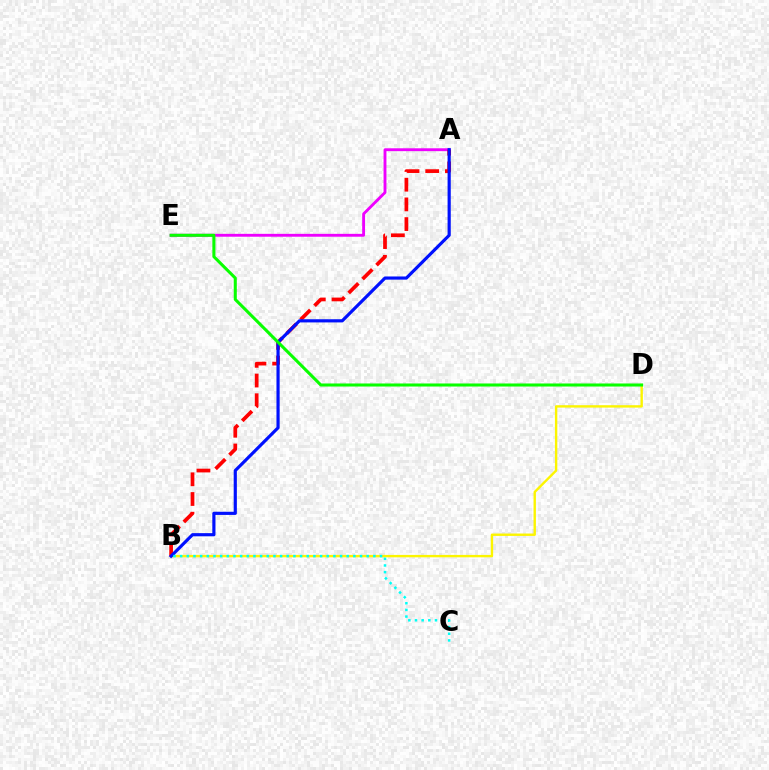{('B', 'D'): [{'color': '#fcf500', 'line_style': 'solid', 'thickness': 1.72}], ('A', 'E'): [{'color': '#ee00ff', 'line_style': 'solid', 'thickness': 2.07}], ('A', 'B'): [{'color': '#ff0000', 'line_style': 'dashed', 'thickness': 2.68}, {'color': '#0010ff', 'line_style': 'solid', 'thickness': 2.28}], ('B', 'C'): [{'color': '#00fff6', 'line_style': 'dotted', 'thickness': 1.81}], ('D', 'E'): [{'color': '#08ff00', 'line_style': 'solid', 'thickness': 2.19}]}